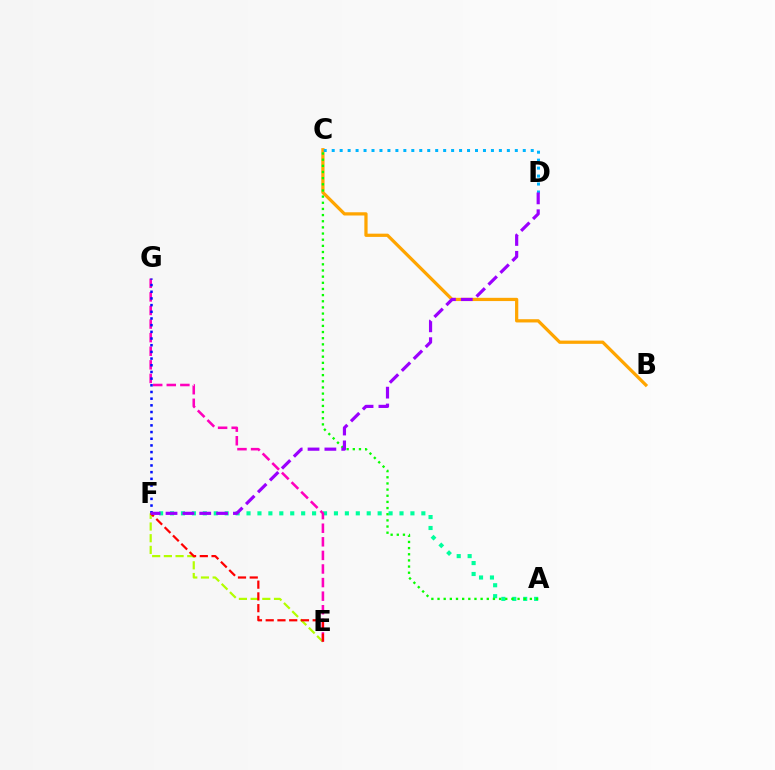{('A', 'F'): [{'color': '#00ff9d', 'line_style': 'dotted', 'thickness': 2.97}], ('E', 'F'): [{'color': '#b3ff00', 'line_style': 'dashed', 'thickness': 1.59}, {'color': '#ff0000', 'line_style': 'dashed', 'thickness': 1.6}], ('B', 'C'): [{'color': '#ffa500', 'line_style': 'solid', 'thickness': 2.33}], ('A', 'C'): [{'color': '#08ff00', 'line_style': 'dotted', 'thickness': 1.67}], ('E', 'G'): [{'color': '#ff00bd', 'line_style': 'dashed', 'thickness': 1.85}], ('F', 'G'): [{'color': '#0010ff', 'line_style': 'dotted', 'thickness': 1.82}], ('C', 'D'): [{'color': '#00b5ff', 'line_style': 'dotted', 'thickness': 2.16}], ('D', 'F'): [{'color': '#9b00ff', 'line_style': 'dashed', 'thickness': 2.29}]}